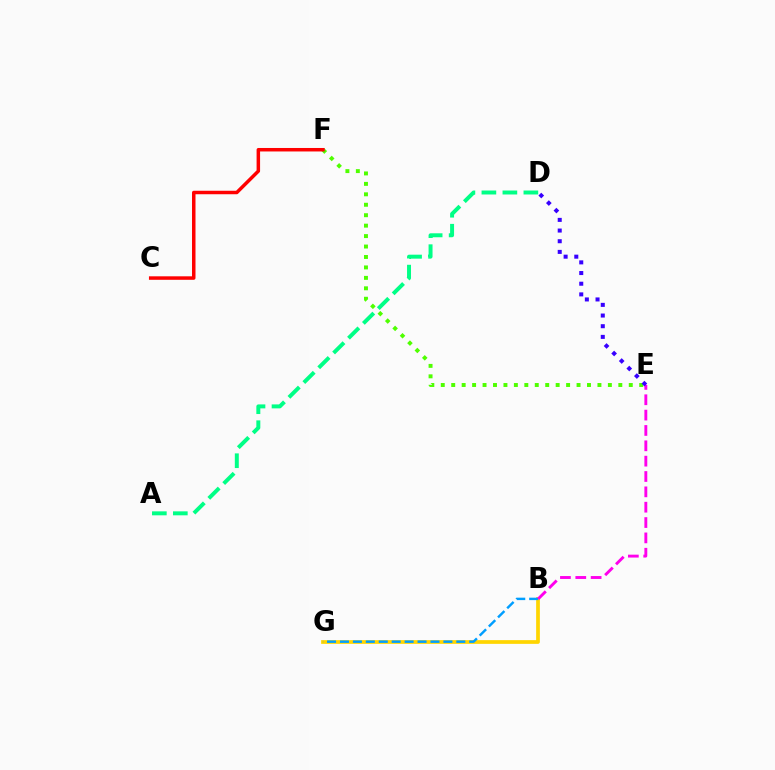{('B', 'G'): [{'color': '#ffd500', 'line_style': 'solid', 'thickness': 2.68}, {'color': '#009eff', 'line_style': 'dashed', 'thickness': 1.76}], ('E', 'F'): [{'color': '#4fff00', 'line_style': 'dotted', 'thickness': 2.84}], ('B', 'E'): [{'color': '#ff00ed', 'line_style': 'dashed', 'thickness': 2.09}], ('A', 'D'): [{'color': '#00ff86', 'line_style': 'dashed', 'thickness': 2.85}], ('C', 'F'): [{'color': '#ff0000', 'line_style': 'solid', 'thickness': 2.51}], ('D', 'E'): [{'color': '#3700ff', 'line_style': 'dotted', 'thickness': 2.9}]}